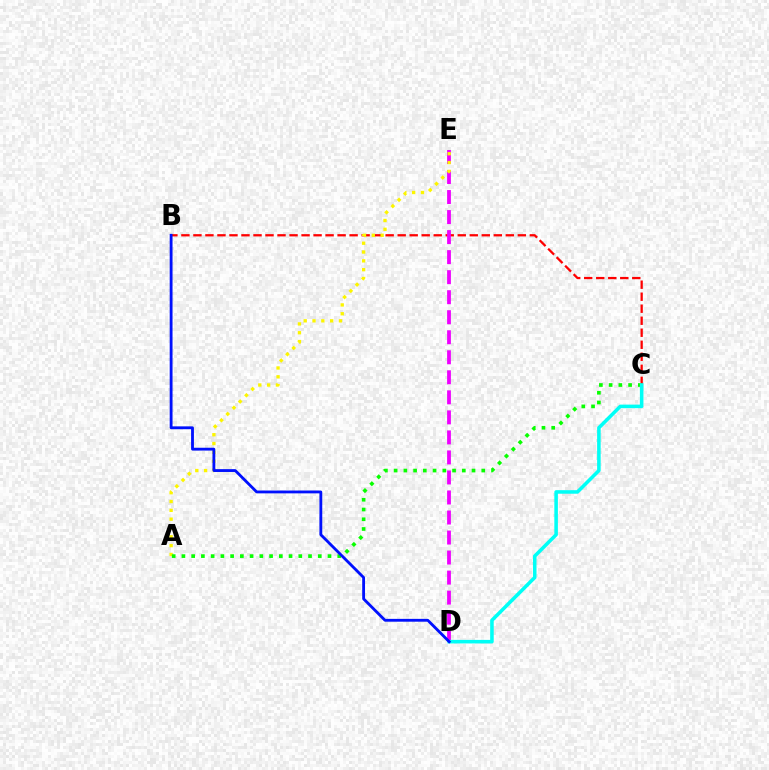{('B', 'C'): [{'color': '#ff0000', 'line_style': 'dashed', 'thickness': 1.63}], ('D', 'E'): [{'color': '#ee00ff', 'line_style': 'dashed', 'thickness': 2.72}], ('A', 'E'): [{'color': '#fcf500', 'line_style': 'dotted', 'thickness': 2.4}], ('A', 'C'): [{'color': '#08ff00', 'line_style': 'dotted', 'thickness': 2.65}], ('C', 'D'): [{'color': '#00fff6', 'line_style': 'solid', 'thickness': 2.56}], ('B', 'D'): [{'color': '#0010ff', 'line_style': 'solid', 'thickness': 2.04}]}